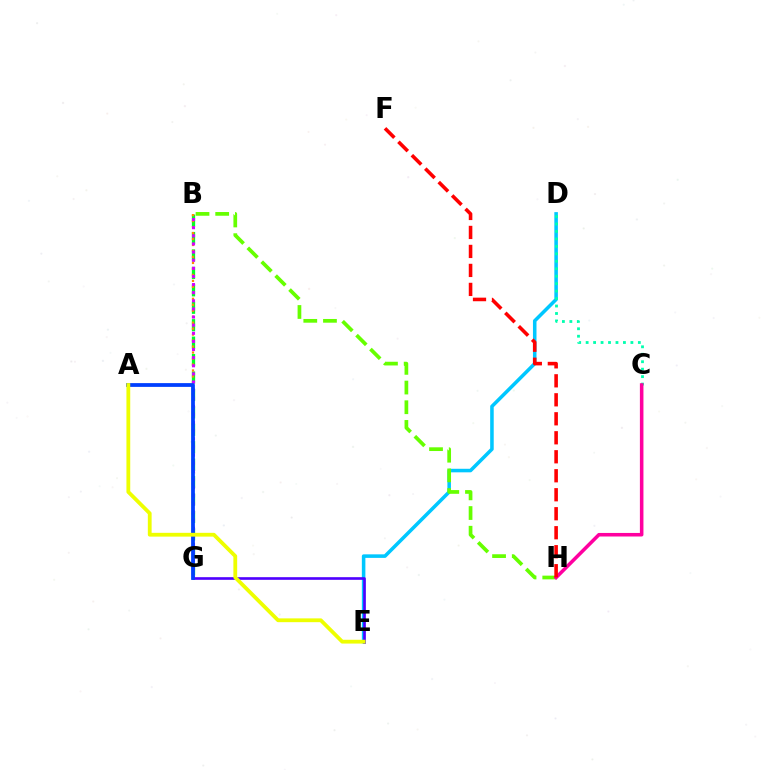{('B', 'G'): [{'color': '#00ff27', 'line_style': 'dashed', 'thickness': 2.37}, {'color': '#ff8800', 'line_style': 'dotted', 'thickness': 1.62}, {'color': '#d600ff', 'line_style': 'dotted', 'thickness': 2.21}], ('D', 'E'): [{'color': '#00c7ff', 'line_style': 'solid', 'thickness': 2.55}], ('E', 'G'): [{'color': '#4f00ff', 'line_style': 'solid', 'thickness': 1.9}], ('C', 'D'): [{'color': '#00ffaf', 'line_style': 'dotted', 'thickness': 2.03}], ('A', 'G'): [{'color': '#003fff', 'line_style': 'solid', 'thickness': 2.71}], ('B', 'H'): [{'color': '#66ff00', 'line_style': 'dashed', 'thickness': 2.67}], ('A', 'E'): [{'color': '#eeff00', 'line_style': 'solid', 'thickness': 2.73}], ('C', 'H'): [{'color': '#ff00a0', 'line_style': 'solid', 'thickness': 2.56}], ('F', 'H'): [{'color': '#ff0000', 'line_style': 'dashed', 'thickness': 2.58}]}